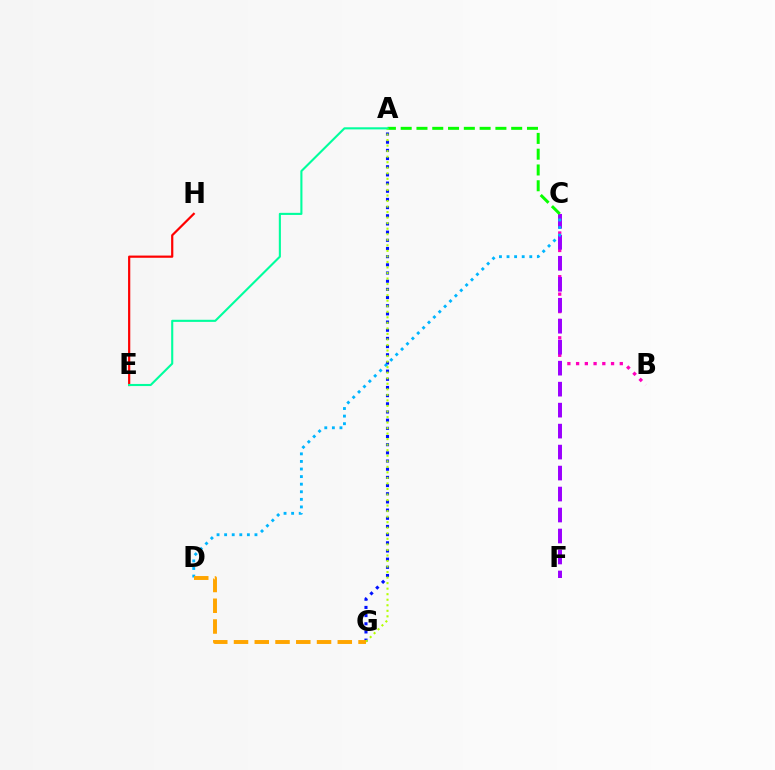{('B', 'C'): [{'color': '#ff00bd', 'line_style': 'dotted', 'thickness': 2.37}], ('C', 'F'): [{'color': '#9b00ff', 'line_style': 'dashed', 'thickness': 2.85}], ('E', 'H'): [{'color': '#ff0000', 'line_style': 'solid', 'thickness': 1.59}], ('A', 'G'): [{'color': '#0010ff', 'line_style': 'dotted', 'thickness': 2.22}, {'color': '#b3ff00', 'line_style': 'dotted', 'thickness': 1.5}], ('C', 'D'): [{'color': '#00b5ff', 'line_style': 'dotted', 'thickness': 2.06}], ('A', 'C'): [{'color': '#08ff00', 'line_style': 'dashed', 'thickness': 2.14}], ('D', 'G'): [{'color': '#ffa500', 'line_style': 'dashed', 'thickness': 2.82}], ('A', 'E'): [{'color': '#00ff9d', 'line_style': 'solid', 'thickness': 1.52}]}